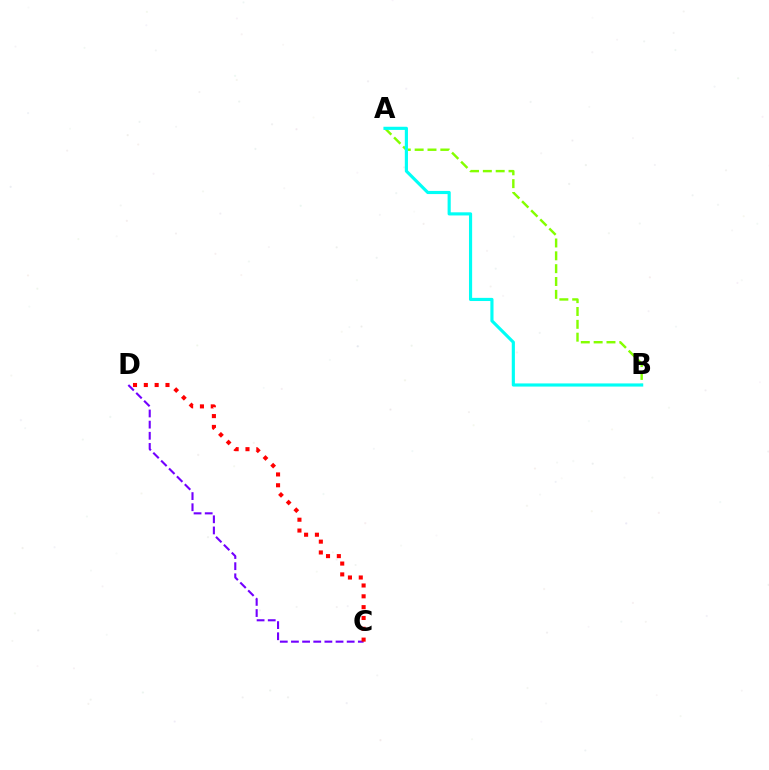{('C', 'D'): [{'color': '#7200ff', 'line_style': 'dashed', 'thickness': 1.51}, {'color': '#ff0000', 'line_style': 'dotted', 'thickness': 2.94}], ('A', 'B'): [{'color': '#84ff00', 'line_style': 'dashed', 'thickness': 1.74}, {'color': '#00fff6', 'line_style': 'solid', 'thickness': 2.26}]}